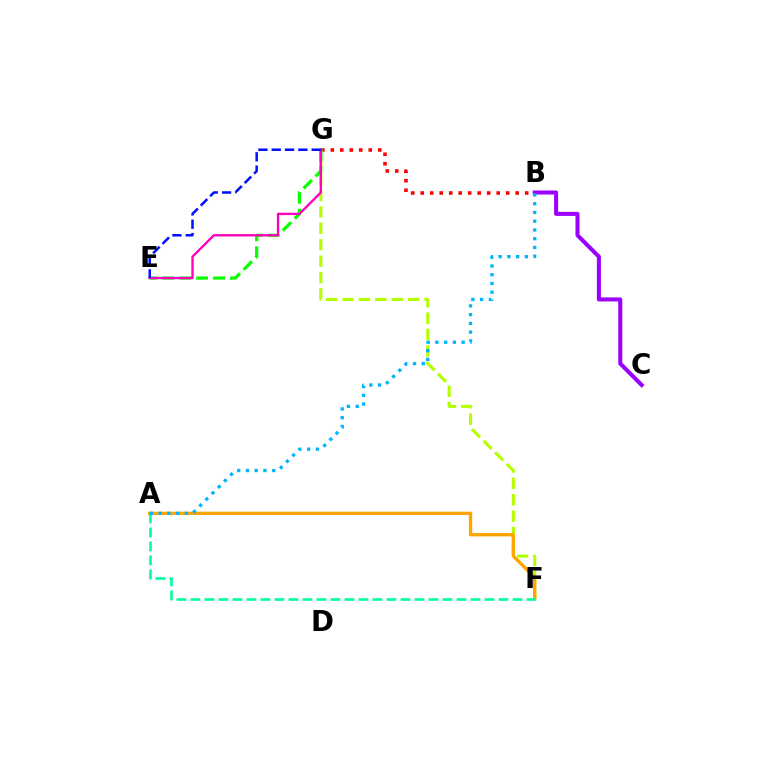{('B', 'G'): [{'color': '#ff0000', 'line_style': 'dotted', 'thickness': 2.58}], ('F', 'G'): [{'color': '#b3ff00', 'line_style': 'dashed', 'thickness': 2.23}], ('A', 'F'): [{'color': '#ffa500', 'line_style': 'solid', 'thickness': 2.39}, {'color': '#00ff9d', 'line_style': 'dashed', 'thickness': 1.9}], ('E', 'G'): [{'color': '#08ff00', 'line_style': 'dashed', 'thickness': 2.3}, {'color': '#ff00bd', 'line_style': 'solid', 'thickness': 1.69}, {'color': '#0010ff', 'line_style': 'dashed', 'thickness': 1.81}], ('B', 'C'): [{'color': '#9b00ff', 'line_style': 'solid', 'thickness': 2.91}], ('A', 'B'): [{'color': '#00b5ff', 'line_style': 'dotted', 'thickness': 2.38}]}